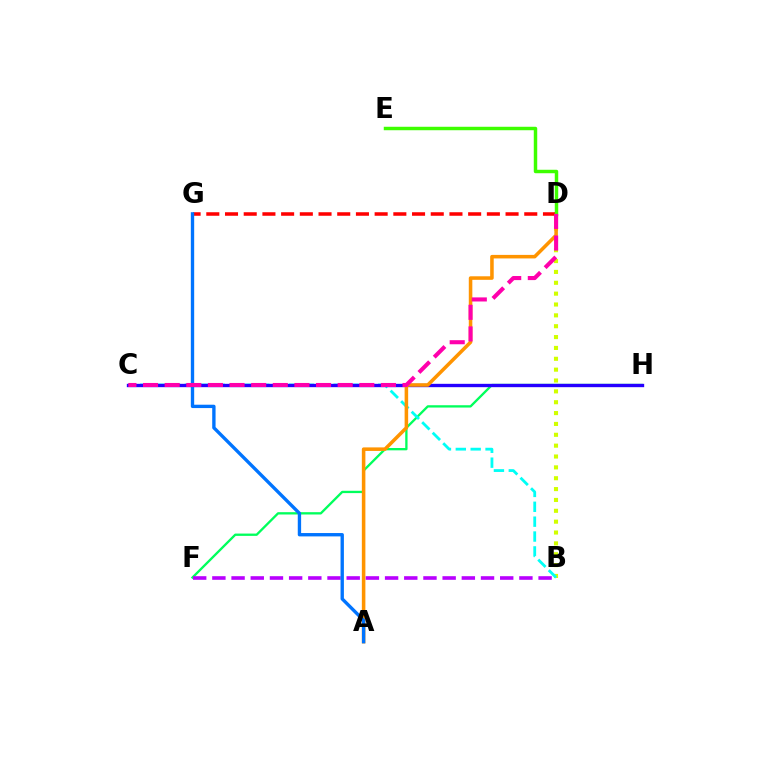{('B', 'D'): [{'color': '#d1ff00', 'line_style': 'dotted', 'thickness': 2.95}], ('F', 'H'): [{'color': '#00ff5c', 'line_style': 'solid', 'thickness': 1.67}], ('B', 'C'): [{'color': '#00fff6', 'line_style': 'dashed', 'thickness': 2.02}], ('C', 'H'): [{'color': '#2500ff', 'line_style': 'solid', 'thickness': 2.41}], ('A', 'D'): [{'color': '#ff9400', 'line_style': 'solid', 'thickness': 2.55}], ('B', 'F'): [{'color': '#b900ff', 'line_style': 'dashed', 'thickness': 2.61}], ('D', 'G'): [{'color': '#ff0000', 'line_style': 'dashed', 'thickness': 2.54}], ('D', 'E'): [{'color': '#3dff00', 'line_style': 'solid', 'thickness': 2.49}], ('A', 'G'): [{'color': '#0074ff', 'line_style': 'solid', 'thickness': 2.42}], ('C', 'D'): [{'color': '#ff00ac', 'line_style': 'dashed', 'thickness': 2.94}]}